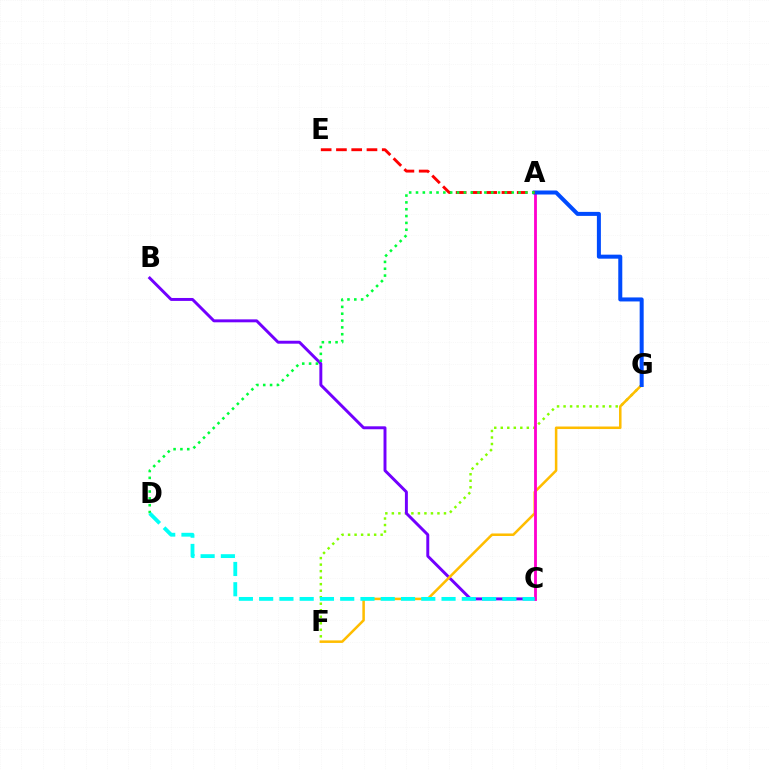{('F', 'G'): [{'color': '#84ff00', 'line_style': 'dotted', 'thickness': 1.77}, {'color': '#ffbd00', 'line_style': 'solid', 'thickness': 1.82}], ('B', 'C'): [{'color': '#7200ff', 'line_style': 'solid', 'thickness': 2.12}], ('A', 'C'): [{'color': '#ff00cf', 'line_style': 'solid', 'thickness': 2.04}], ('A', 'G'): [{'color': '#004bff', 'line_style': 'solid', 'thickness': 2.89}], ('A', 'E'): [{'color': '#ff0000', 'line_style': 'dashed', 'thickness': 2.07}], ('A', 'D'): [{'color': '#00ff39', 'line_style': 'dotted', 'thickness': 1.86}], ('C', 'D'): [{'color': '#00fff6', 'line_style': 'dashed', 'thickness': 2.75}]}